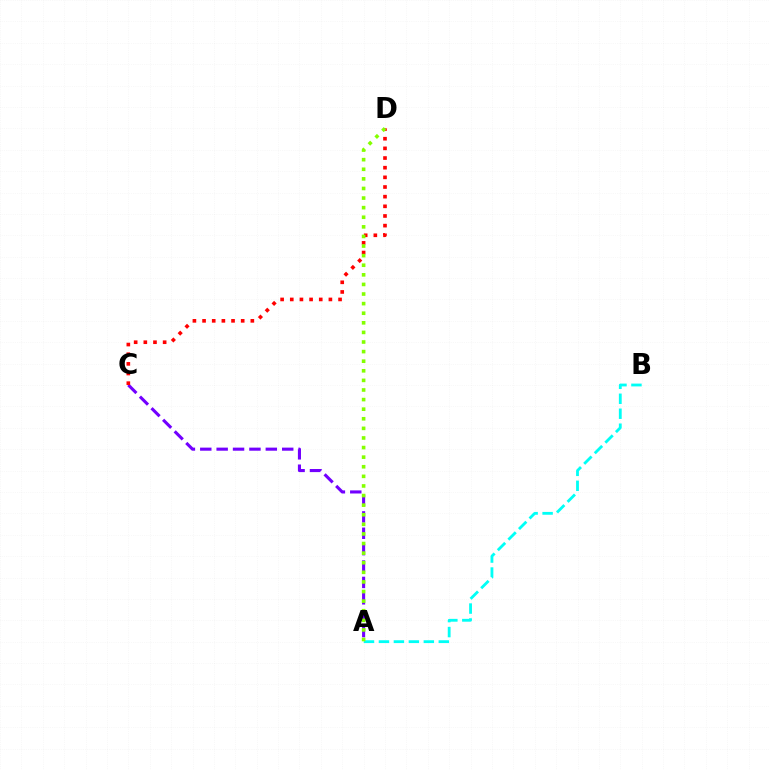{('A', 'B'): [{'color': '#00fff6', 'line_style': 'dashed', 'thickness': 2.03}], ('A', 'C'): [{'color': '#7200ff', 'line_style': 'dashed', 'thickness': 2.23}], ('C', 'D'): [{'color': '#ff0000', 'line_style': 'dotted', 'thickness': 2.62}], ('A', 'D'): [{'color': '#84ff00', 'line_style': 'dotted', 'thickness': 2.61}]}